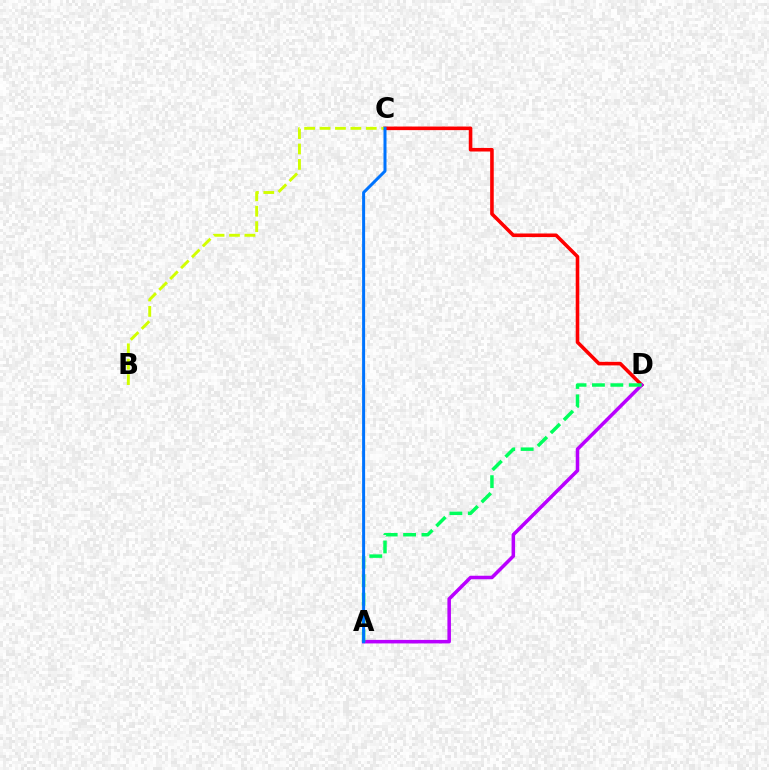{('C', 'D'): [{'color': '#ff0000', 'line_style': 'solid', 'thickness': 2.58}], ('B', 'C'): [{'color': '#d1ff00', 'line_style': 'dashed', 'thickness': 2.09}], ('A', 'D'): [{'color': '#b900ff', 'line_style': 'solid', 'thickness': 2.54}, {'color': '#00ff5c', 'line_style': 'dashed', 'thickness': 2.5}], ('A', 'C'): [{'color': '#0074ff', 'line_style': 'solid', 'thickness': 2.16}]}